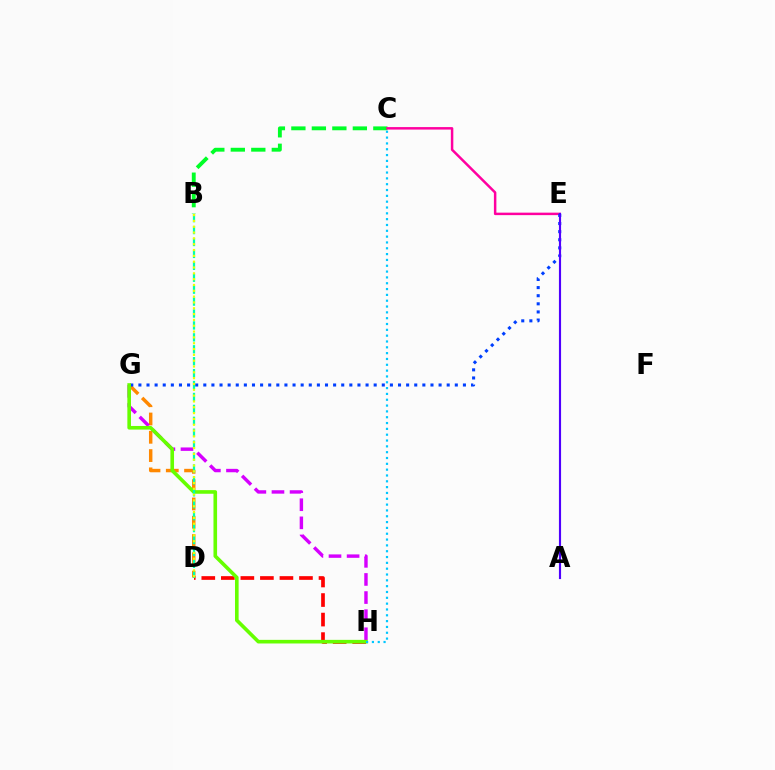{('D', 'H'): [{'color': '#ff0000', 'line_style': 'dashed', 'thickness': 2.65}], ('D', 'G'): [{'color': '#ff8800', 'line_style': 'dashed', 'thickness': 2.48}], ('B', 'C'): [{'color': '#00ff27', 'line_style': 'dashed', 'thickness': 2.78}], ('C', 'E'): [{'color': '#ff00a0', 'line_style': 'solid', 'thickness': 1.79}], ('G', 'H'): [{'color': '#d600ff', 'line_style': 'dashed', 'thickness': 2.46}, {'color': '#66ff00', 'line_style': 'solid', 'thickness': 2.6}], ('E', 'G'): [{'color': '#003fff', 'line_style': 'dotted', 'thickness': 2.2}], ('A', 'E'): [{'color': '#4f00ff', 'line_style': 'solid', 'thickness': 1.54}], ('C', 'H'): [{'color': '#00c7ff', 'line_style': 'dotted', 'thickness': 1.58}], ('B', 'D'): [{'color': '#00ffaf', 'line_style': 'dashed', 'thickness': 1.62}, {'color': '#eeff00', 'line_style': 'dotted', 'thickness': 1.58}]}